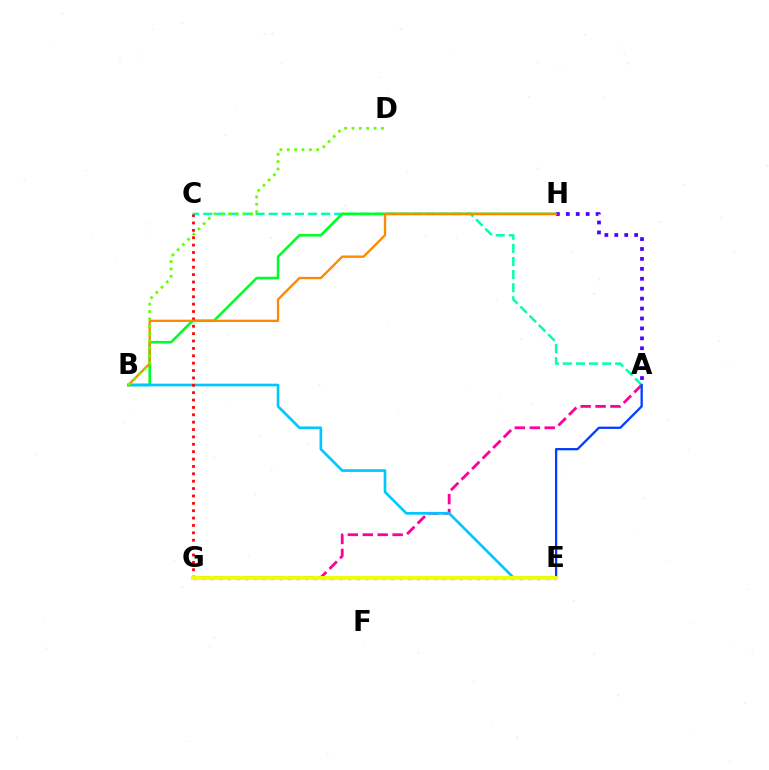{('A', 'G'): [{'color': '#ff00a0', 'line_style': 'dashed', 'thickness': 2.03}], ('A', 'C'): [{'color': '#00ffaf', 'line_style': 'dashed', 'thickness': 1.78}], ('B', 'H'): [{'color': '#00ff27', 'line_style': 'solid', 'thickness': 1.87}, {'color': '#ff8800', 'line_style': 'solid', 'thickness': 1.68}], ('B', 'E'): [{'color': '#00c7ff', 'line_style': 'solid', 'thickness': 1.91}], ('A', 'H'): [{'color': '#4f00ff', 'line_style': 'dotted', 'thickness': 2.7}], ('C', 'G'): [{'color': '#ff0000', 'line_style': 'dotted', 'thickness': 2.0}], ('A', 'E'): [{'color': '#003fff', 'line_style': 'solid', 'thickness': 1.65}], ('E', 'G'): [{'color': '#d600ff', 'line_style': 'dotted', 'thickness': 2.33}, {'color': '#eeff00', 'line_style': 'solid', 'thickness': 2.8}], ('B', 'D'): [{'color': '#66ff00', 'line_style': 'dotted', 'thickness': 2.0}]}